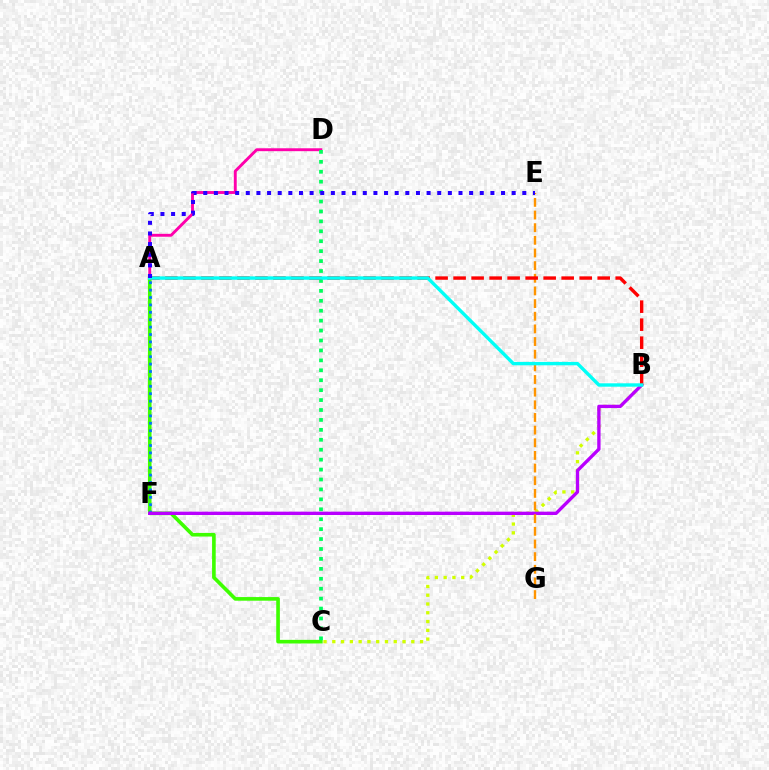{('A', 'D'): [{'color': '#ff00ac', 'line_style': 'solid', 'thickness': 2.09}], ('A', 'C'): [{'color': '#3dff00', 'line_style': 'solid', 'thickness': 2.62}], ('B', 'C'): [{'color': '#d1ff00', 'line_style': 'dotted', 'thickness': 2.38}], ('A', 'F'): [{'color': '#0074ff', 'line_style': 'dotted', 'thickness': 2.01}], ('B', 'F'): [{'color': '#b900ff', 'line_style': 'solid', 'thickness': 2.4}], ('C', 'D'): [{'color': '#00ff5c', 'line_style': 'dotted', 'thickness': 2.7}], ('E', 'G'): [{'color': '#ff9400', 'line_style': 'dashed', 'thickness': 1.72}], ('A', 'B'): [{'color': '#ff0000', 'line_style': 'dashed', 'thickness': 2.45}, {'color': '#00fff6', 'line_style': 'solid', 'thickness': 2.44}], ('A', 'E'): [{'color': '#2500ff', 'line_style': 'dotted', 'thickness': 2.89}]}